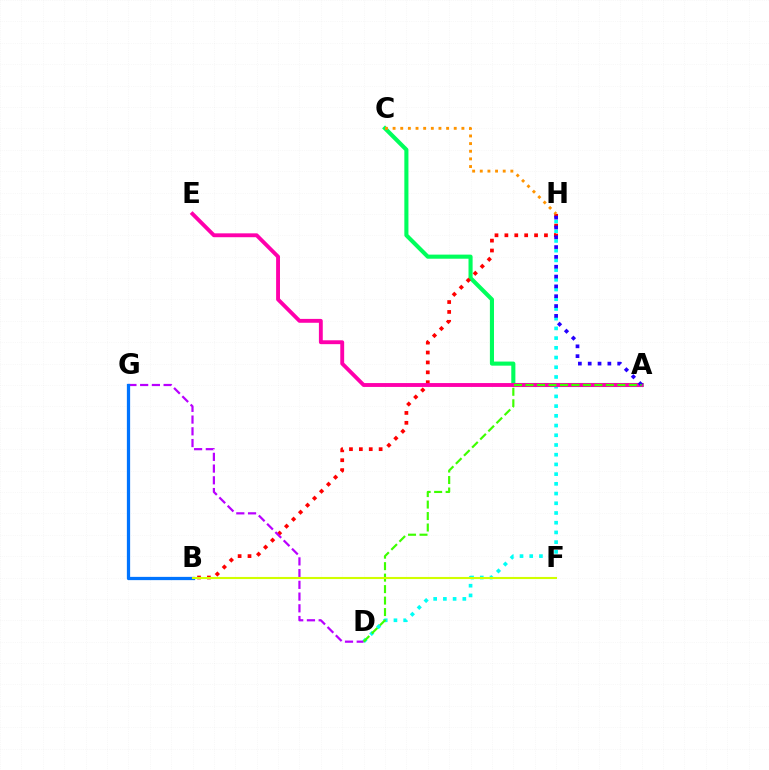{('D', 'H'): [{'color': '#00fff6', 'line_style': 'dotted', 'thickness': 2.64}], ('A', 'C'): [{'color': '#00ff5c', 'line_style': 'solid', 'thickness': 2.95}], ('B', 'H'): [{'color': '#ff0000', 'line_style': 'dotted', 'thickness': 2.69}], ('A', 'E'): [{'color': '#ff00ac', 'line_style': 'solid', 'thickness': 2.79}], ('D', 'G'): [{'color': '#b900ff', 'line_style': 'dashed', 'thickness': 1.59}], ('A', 'H'): [{'color': '#2500ff', 'line_style': 'dotted', 'thickness': 2.67}], ('B', 'G'): [{'color': '#0074ff', 'line_style': 'solid', 'thickness': 2.35}], ('A', 'D'): [{'color': '#3dff00', 'line_style': 'dashed', 'thickness': 1.56}], ('C', 'H'): [{'color': '#ff9400', 'line_style': 'dotted', 'thickness': 2.08}], ('B', 'F'): [{'color': '#d1ff00', 'line_style': 'solid', 'thickness': 1.52}]}